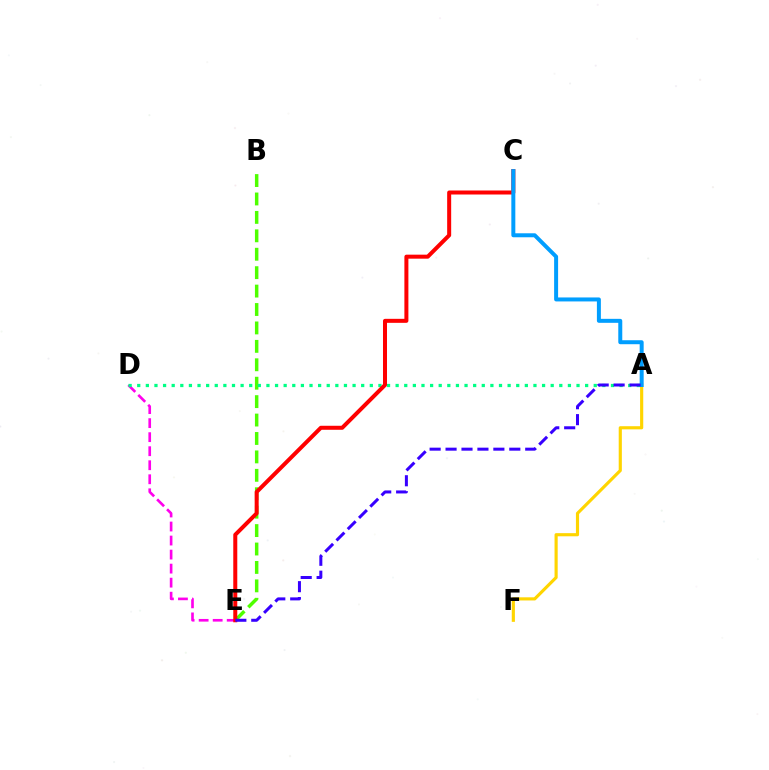{('D', 'E'): [{'color': '#ff00ed', 'line_style': 'dashed', 'thickness': 1.91}], ('B', 'E'): [{'color': '#4fff00', 'line_style': 'dashed', 'thickness': 2.5}], ('A', 'F'): [{'color': '#ffd500', 'line_style': 'solid', 'thickness': 2.26}], ('A', 'D'): [{'color': '#00ff86', 'line_style': 'dotted', 'thickness': 2.34}], ('C', 'E'): [{'color': '#ff0000', 'line_style': 'solid', 'thickness': 2.89}], ('A', 'C'): [{'color': '#009eff', 'line_style': 'solid', 'thickness': 2.87}], ('A', 'E'): [{'color': '#3700ff', 'line_style': 'dashed', 'thickness': 2.16}]}